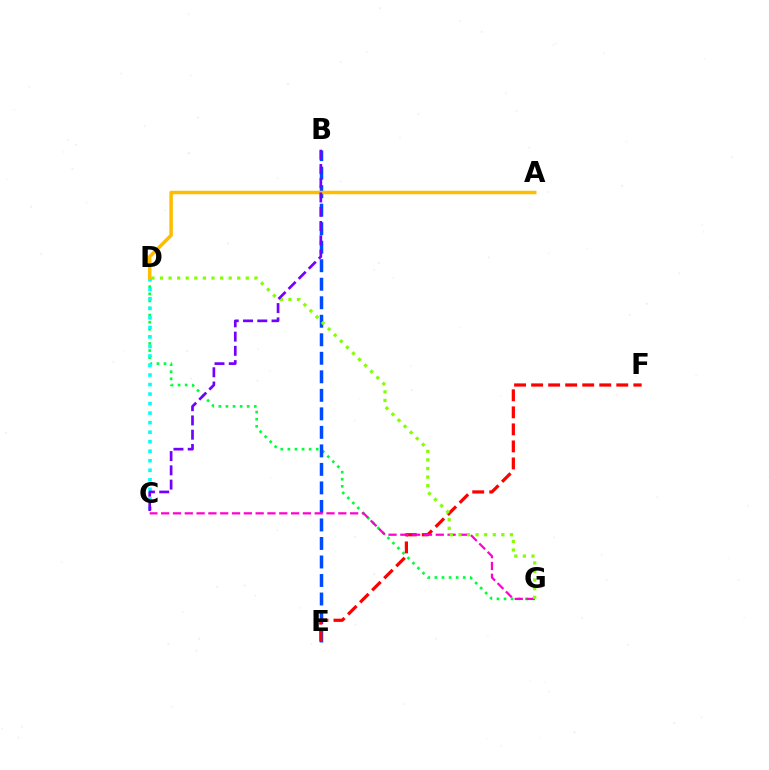{('D', 'G'): [{'color': '#00ff39', 'line_style': 'dotted', 'thickness': 1.93}, {'color': '#84ff00', 'line_style': 'dotted', 'thickness': 2.33}], ('B', 'E'): [{'color': '#004bff', 'line_style': 'dashed', 'thickness': 2.52}], ('E', 'F'): [{'color': '#ff0000', 'line_style': 'dashed', 'thickness': 2.31}], ('C', 'G'): [{'color': '#ff00cf', 'line_style': 'dashed', 'thickness': 1.6}], ('C', 'D'): [{'color': '#00fff6', 'line_style': 'dotted', 'thickness': 2.59}], ('A', 'D'): [{'color': '#ffbd00', 'line_style': 'solid', 'thickness': 2.53}], ('B', 'C'): [{'color': '#7200ff', 'line_style': 'dashed', 'thickness': 1.94}]}